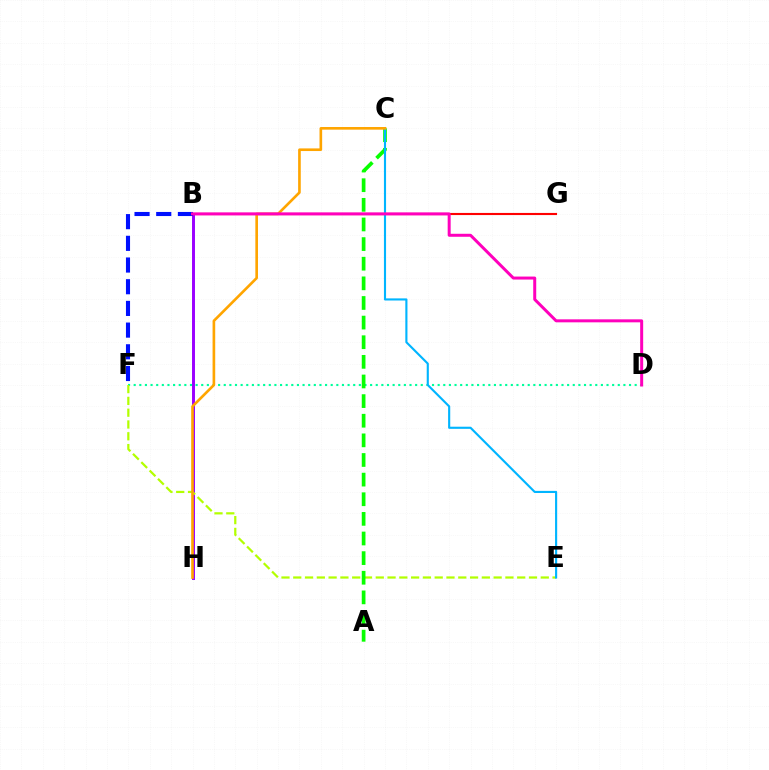{('B', 'H'): [{'color': '#9b00ff', 'line_style': 'solid', 'thickness': 2.13}], ('D', 'F'): [{'color': '#00ff9d', 'line_style': 'dotted', 'thickness': 1.53}], ('B', 'G'): [{'color': '#ff0000', 'line_style': 'solid', 'thickness': 1.53}], ('B', 'F'): [{'color': '#0010ff', 'line_style': 'dashed', 'thickness': 2.95}], ('E', 'F'): [{'color': '#b3ff00', 'line_style': 'dashed', 'thickness': 1.6}], ('A', 'C'): [{'color': '#08ff00', 'line_style': 'dashed', 'thickness': 2.67}], ('C', 'E'): [{'color': '#00b5ff', 'line_style': 'solid', 'thickness': 1.53}], ('C', 'H'): [{'color': '#ffa500', 'line_style': 'solid', 'thickness': 1.9}], ('B', 'D'): [{'color': '#ff00bd', 'line_style': 'solid', 'thickness': 2.15}]}